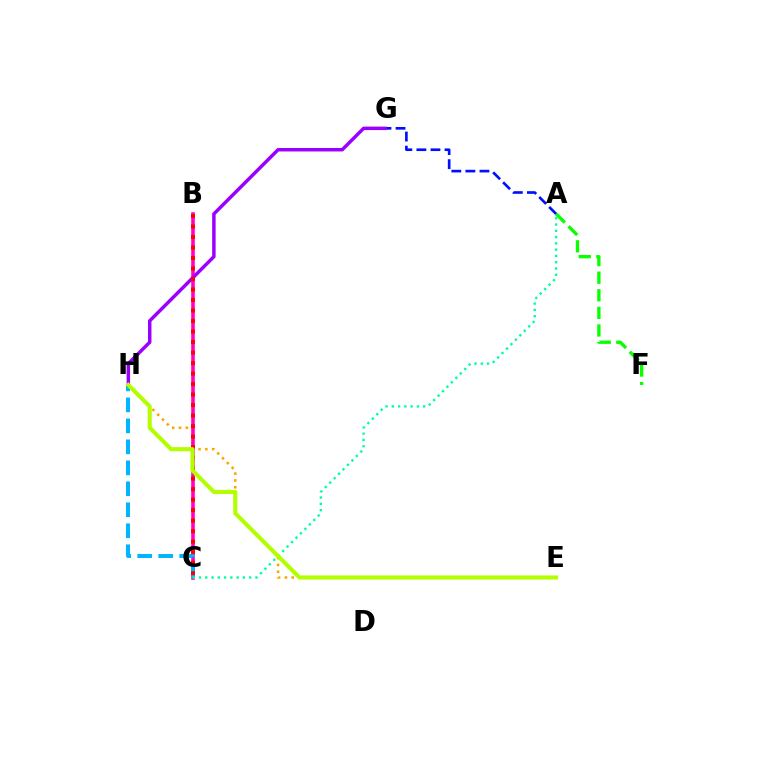{('E', 'H'): [{'color': '#ffa500', 'line_style': 'dotted', 'thickness': 1.85}, {'color': '#b3ff00', 'line_style': 'solid', 'thickness': 2.95}], ('A', 'F'): [{'color': '#08ff00', 'line_style': 'dashed', 'thickness': 2.39}], ('B', 'C'): [{'color': '#ff00bd', 'line_style': 'solid', 'thickness': 2.58}, {'color': '#ff0000', 'line_style': 'dotted', 'thickness': 2.85}], ('C', 'H'): [{'color': '#00b5ff', 'line_style': 'dashed', 'thickness': 2.85}], ('A', 'G'): [{'color': '#0010ff', 'line_style': 'dashed', 'thickness': 1.91}], ('G', 'H'): [{'color': '#9b00ff', 'line_style': 'solid', 'thickness': 2.49}], ('A', 'C'): [{'color': '#00ff9d', 'line_style': 'dotted', 'thickness': 1.71}]}